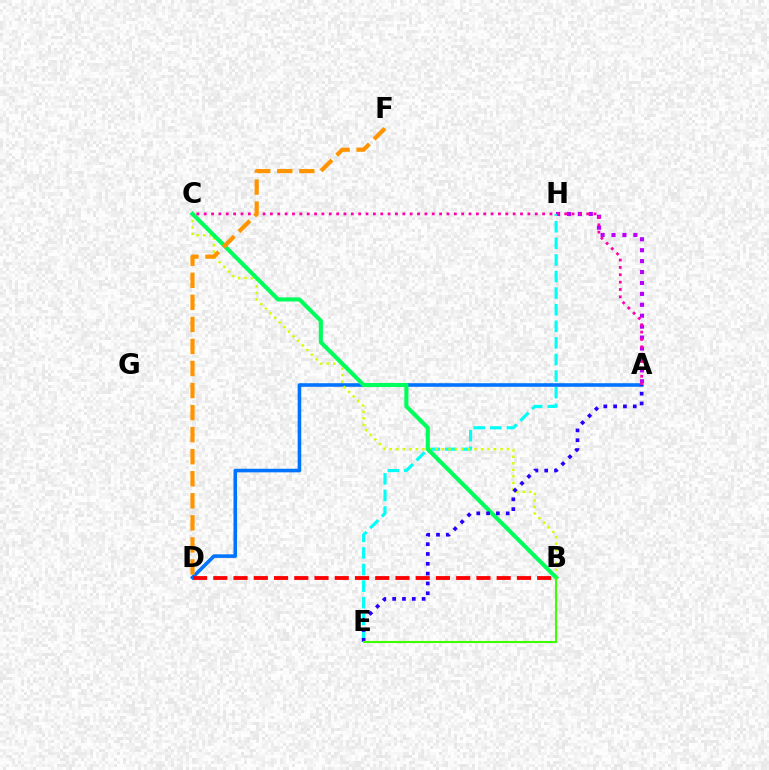{('A', 'H'): [{'color': '#b900ff', 'line_style': 'dotted', 'thickness': 2.97}], ('E', 'H'): [{'color': '#00fff6', 'line_style': 'dashed', 'thickness': 2.25}], ('A', 'D'): [{'color': '#0074ff', 'line_style': 'solid', 'thickness': 2.58}], ('B', 'C'): [{'color': '#d1ff00', 'line_style': 'dotted', 'thickness': 1.77}, {'color': '#00ff5c', 'line_style': 'solid', 'thickness': 2.96}], ('B', 'D'): [{'color': '#ff0000', 'line_style': 'dashed', 'thickness': 2.75}], ('A', 'C'): [{'color': '#ff00ac', 'line_style': 'dotted', 'thickness': 2.0}], ('A', 'E'): [{'color': '#2500ff', 'line_style': 'dotted', 'thickness': 2.67}], ('B', 'E'): [{'color': '#3dff00', 'line_style': 'solid', 'thickness': 1.51}], ('D', 'F'): [{'color': '#ff9400', 'line_style': 'dashed', 'thickness': 3.0}]}